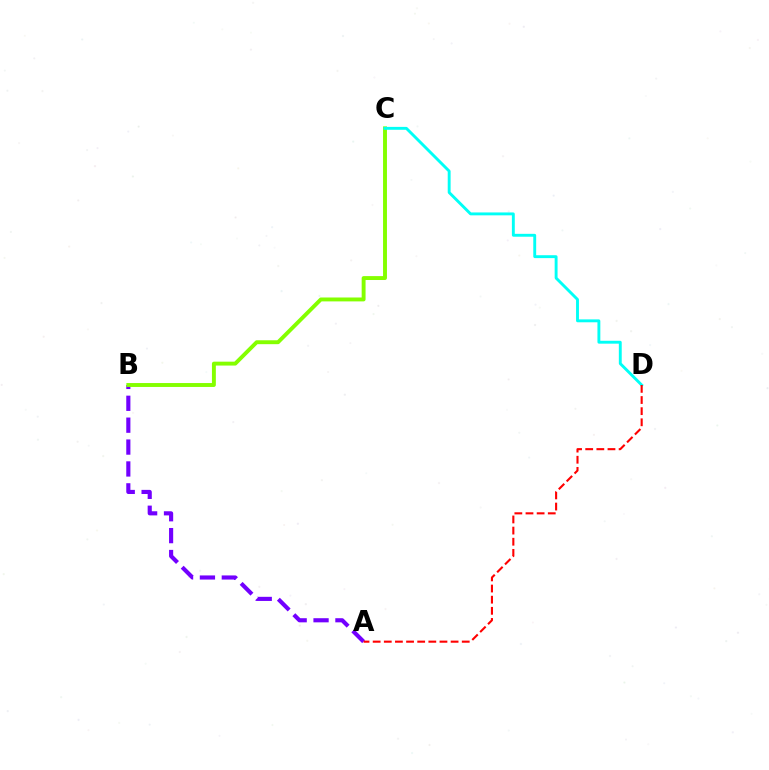{('A', 'B'): [{'color': '#7200ff', 'line_style': 'dashed', 'thickness': 2.97}], ('B', 'C'): [{'color': '#84ff00', 'line_style': 'solid', 'thickness': 2.81}], ('C', 'D'): [{'color': '#00fff6', 'line_style': 'solid', 'thickness': 2.08}], ('A', 'D'): [{'color': '#ff0000', 'line_style': 'dashed', 'thickness': 1.51}]}